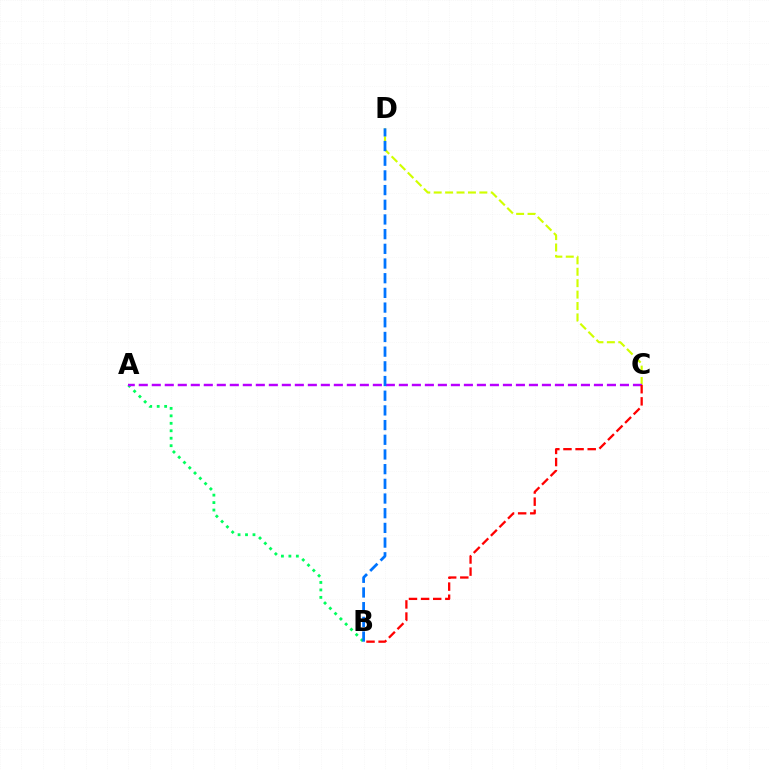{('C', 'D'): [{'color': '#d1ff00', 'line_style': 'dashed', 'thickness': 1.55}], ('A', 'B'): [{'color': '#00ff5c', 'line_style': 'dotted', 'thickness': 2.03}], ('A', 'C'): [{'color': '#b900ff', 'line_style': 'dashed', 'thickness': 1.77}], ('B', 'D'): [{'color': '#0074ff', 'line_style': 'dashed', 'thickness': 2.0}], ('B', 'C'): [{'color': '#ff0000', 'line_style': 'dashed', 'thickness': 1.65}]}